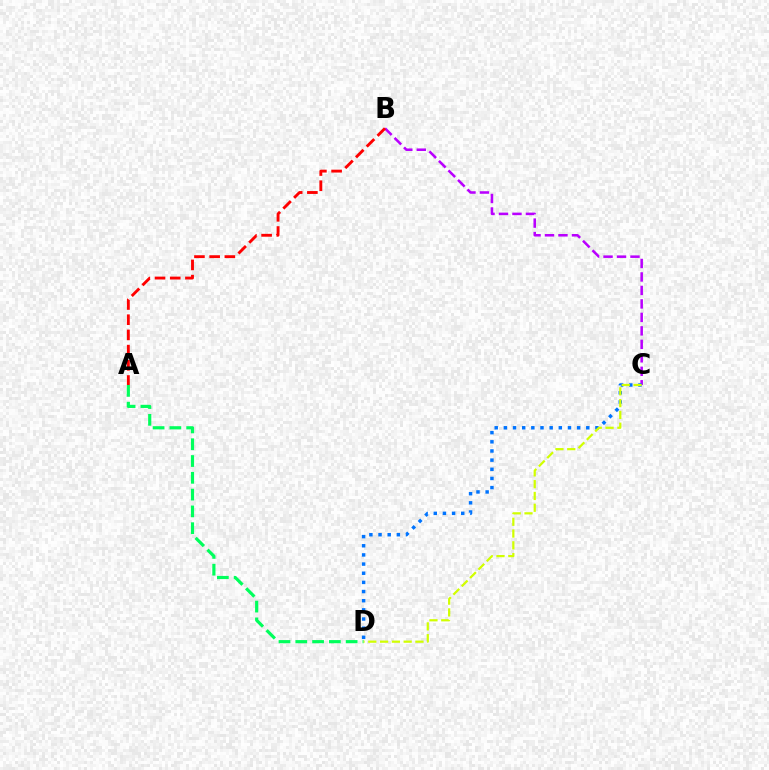{('B', 'C'): [{'color': '#b900ff', 'line_style': 'dashed', 'thickness': 1.83}], ('A', 'D'): [{'color': '#00ff5c', 'line_style': 'dashed', 'thickness': 2.28}], ('A', 'B'): [{'color': '#ff0000', 'line_style': 'dashed', 'thickness': 2.07}], ('C', 'D'): [{'color': '#0074ff', 'line_style': 'dotted', 'thickness': 2.49}, {'color': '#d1ff00', 'line_style': 'dashed', 'thickness': 1.6}]}